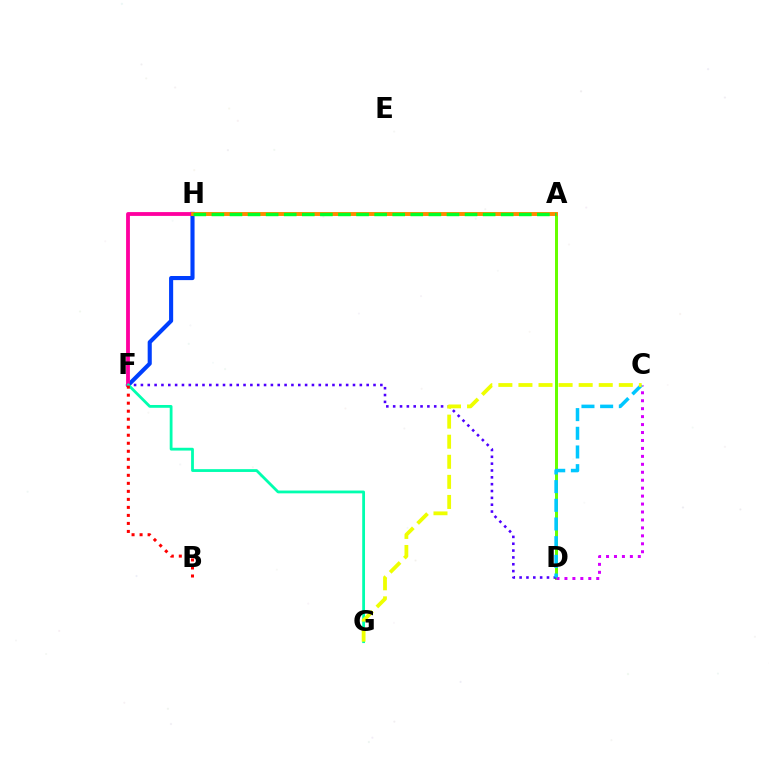{('A', 'D'): [{'color': '#66ff00', 'line_style': 'solid', 'thickness': 2.16}], ('F', 'H'): [{'color': '#003fff', 'line_style': 'solid', 'thickness': 2.96}, {'color': '#ff00a0', 'line_style': 'solid', 'thickness': 2.75}], ('A', 'H'): [{'color': '#ff8800', 'line_style': 'solid', 'thickness': 2.83}, {'color': '#00ff27', 'line_style': 'dashed', 'thickness': 2.46}], ('C', 'D'): [{'color': '#d600ff', 'line_style': 'dotted', 'thickness': 2.16}, {'color': '#00c7ff', 'line_style': 'dashed', 'thickness': 2.54}], ('D', 'F'): [{'color': '#4f00ff', 'line_style': 'dotted', 'thickness': 1.86}], ('F', 'G'): [{'color': '#00ffaf', 'line_style': 'solid', 'thickness': 2.01}], ('C', 'G'): [{'color': '#eeff00', 'line_style': 'dashed', 'thickness': 2.73}], ('B', 'F'): [{'color': '#ff0000', 'line_style': 'dotted', 'thickness': 2.18}]}